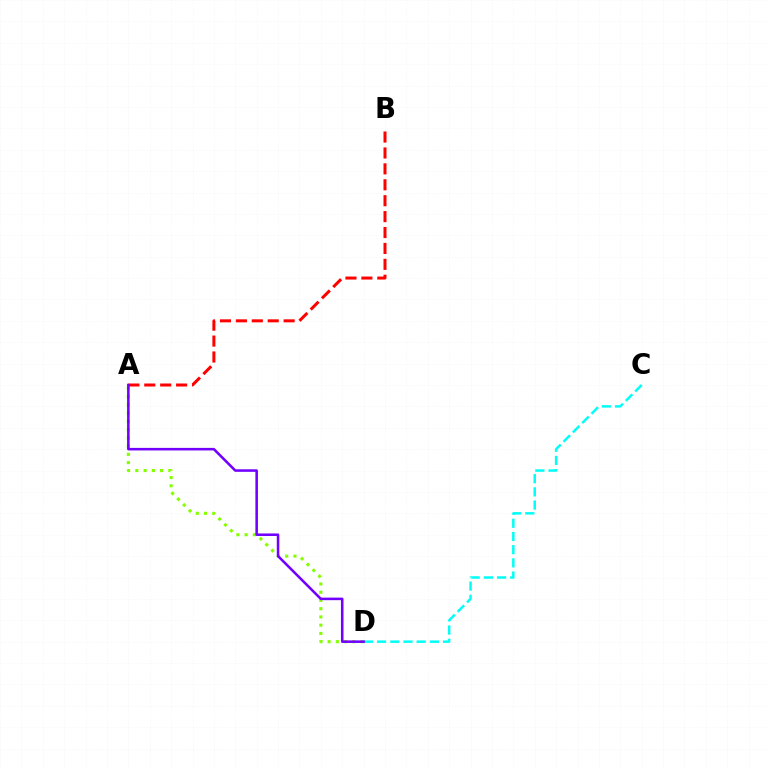{('A', 'D'): [{'color': '#84ff00', 'line_style': 'dotted', 'thickness': 2.24}, {'color': '#7200ff', 'line_style': 'solid', 'thickness': 1.84}], ('A', 'B'): [{'color': '#ff0000', 'line_style': 'dashed', 'thickness': 2.16}], ('C', 'D'): [{'color': '#00fff6', 'line_style': 'dashed', 'thickness': 1.79}]}